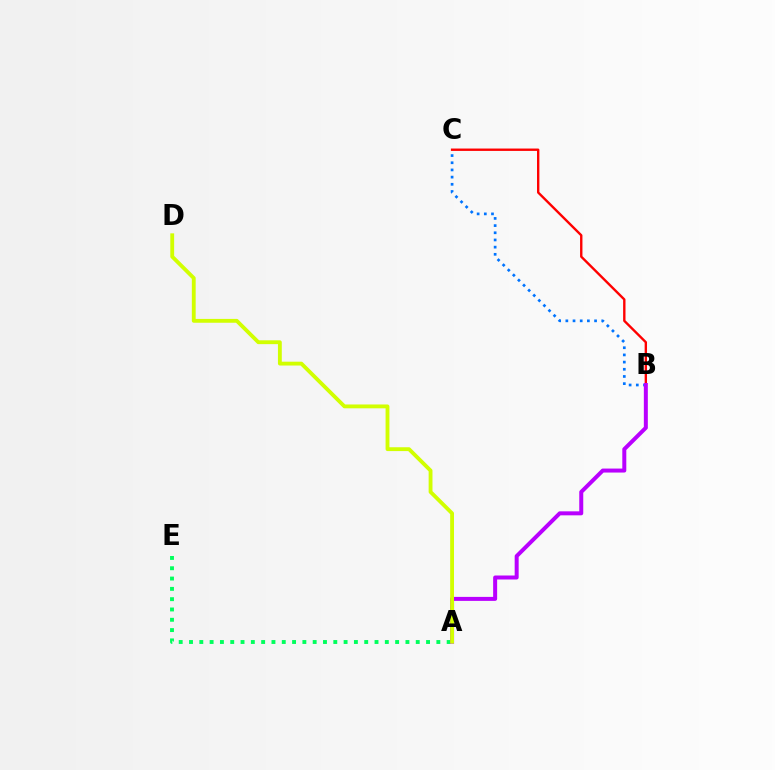{('B', 'C'): [{'color': '#0074ff', 'line_style': 'dotted', 'thickness': 1.95}, {'color': '#ff0000', 'line_style': 'solid', 'thickness': 1.71}], ('A', 'E'): [{'color': '#00ff5c', 'line_style': 'dotted', 'thickness': 2.8}], ('A', 'B'): [{'color': '#b900ff', 'line_style': 'solid', 'thickness': 2.87}], ('A', 'D'): [{'color': '#d1ff00', 'line_style': 'solid', 'thickness': 2.76}]}